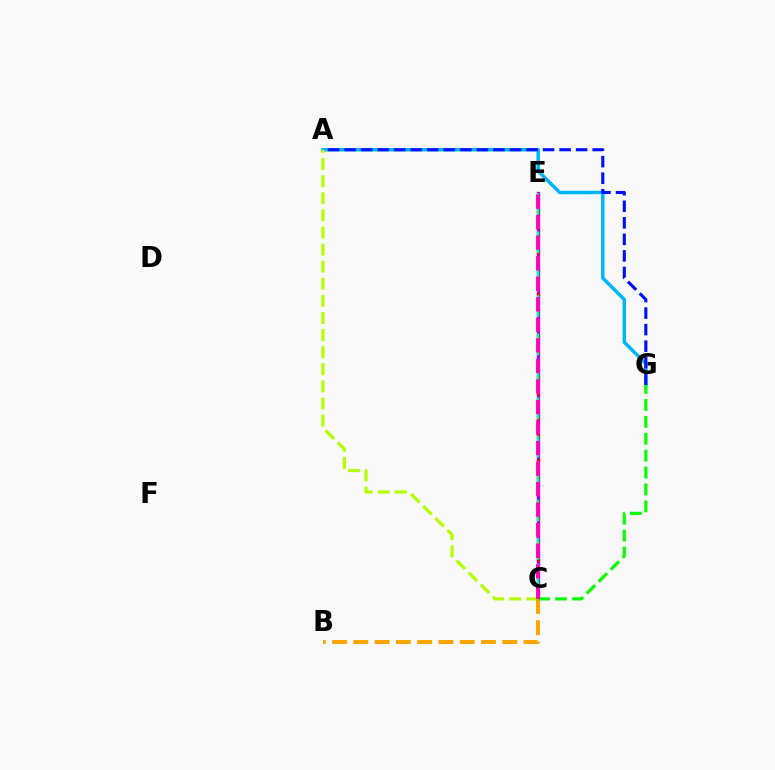{('C', 'E'): [{'color': '#9b00ff', 'line_style': 'solid', 'thickness': 2.36}, {'color': '#ff0000', 'line_style': 'dotted', 'thickness': 2.26}, {'color': '#00ff9d', 'line_style': 'dashed', 'thickness': 1.74}, {'color': '#ff00bd', 'line_style': 'dashed', 'thickness': 2.79}], ('A', 'G'): [{'color': '#00b5ff', 'line_style': 'solid', 'thickness': 2.51}, {'color': '#0010ff', 'line_style': 'dashed', 'thickness': 2.25}], ('A', 'C'): [{'color': '#b3ff00', 'line_style': 'dashed', 'thickness': 2.32}], ('B', 'C'): [{'color': '#ffa500', 'line_style': 'dashed', 'thickness': 2.89}], ('C', 'G'): [{'color': '#08ff00', 'line_style': 'dashed', 'thickness': 2.3}]}